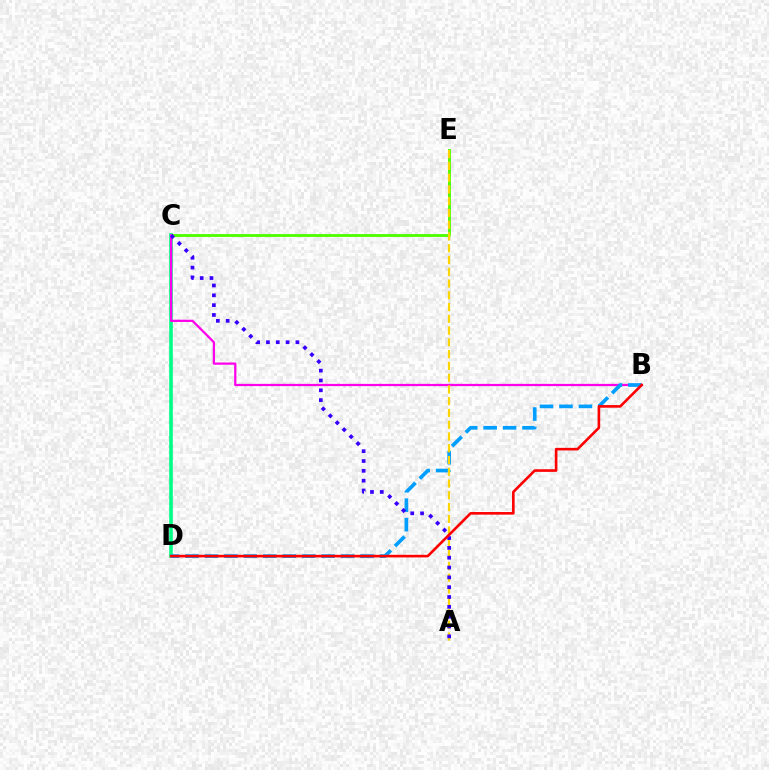{('C', 'E'): [{'color': '#4fff00', 'line_style': 'solid', 'thickness': 2.05}], ('C', 'D'): [{'color': '#00ff86', 'line_style': 'solid', 'thickness': 2.6}], ('B', 'C'): [{'color': '#ff00ed', 'line_style': 'solid', 'thickness': 1.62}], ('B', 'D'): [{'color': '#009eff', 'line_style': 'dashed', 'thickness': 2.64}, {'color': '#ff0000', 'line_style': 'solid', 'thickness': 1.88}], ('A', 'E'): [{'color': '#ffd500', 'line_style': 'dashed', 'thickness': 1.6}], ('A', 'C'): [{'color': '#3700ff', 'line_style': 'dotted', 'thickness': 2.67}]}